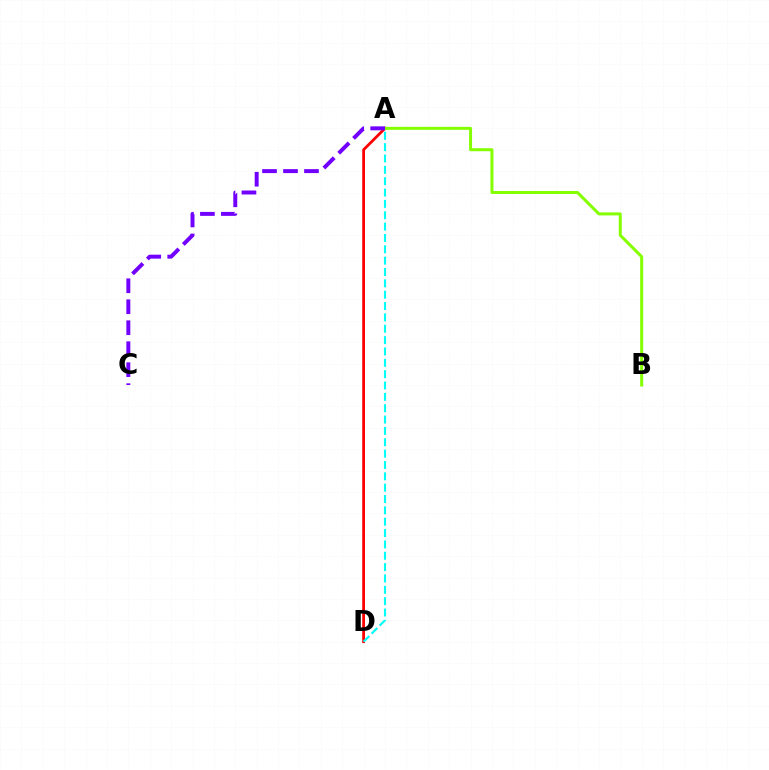{('A', 'D'): [{'color': '#ff0000', 'line_style': 'solid', 'thickness': 2.0}, {'color': '#00fff6', 'line_style': 'dashed', 'thickness': 1.54}], ('A', 'B'): [{'color': '#84ff00', 'line_style': 'solid', 'thickness': 2.16}], ('A', 'C'): [{'color': '#7200ff', 'line_style': 'dashed', 'thickness': 2.85}]}